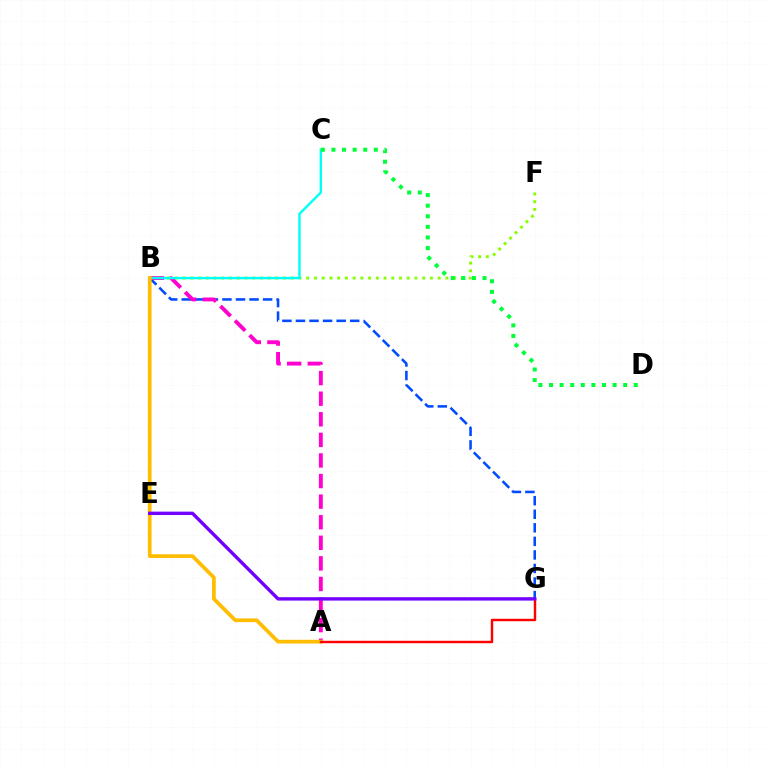{('B', 'G'): [{'color': '#004bff', 'line_style': 'dashed', 'thickness': 1.84}], ('B', 'F'): [{'color': '#84ff00', 'line_style': 'dotted', 'thickness': 2.1}], ('A', 'B'): [{'color': '#ff00cf', 'line_style': 'dashed', 'thickness': 2.8}, {'color': '#ffbd00', 'line_style': 'solid', 'thickness': 2.69}], ('B', 'C'): [{'color': '#00fff6', 'line_style': 'solid', 'thickness': 1.74}], ('C', 'D'): [{'color': '#00ff39', 'line_style': 'dotted', 'thickness': 2.88}], ('A', 'G'): [{'color': '#ff0000', 'line_style': 'solid', 'thickness': 1.74}], ('E', 'G'): [{'color': '#7200ff', 'line_style': 'solid', 'thickness': 2.43}]}